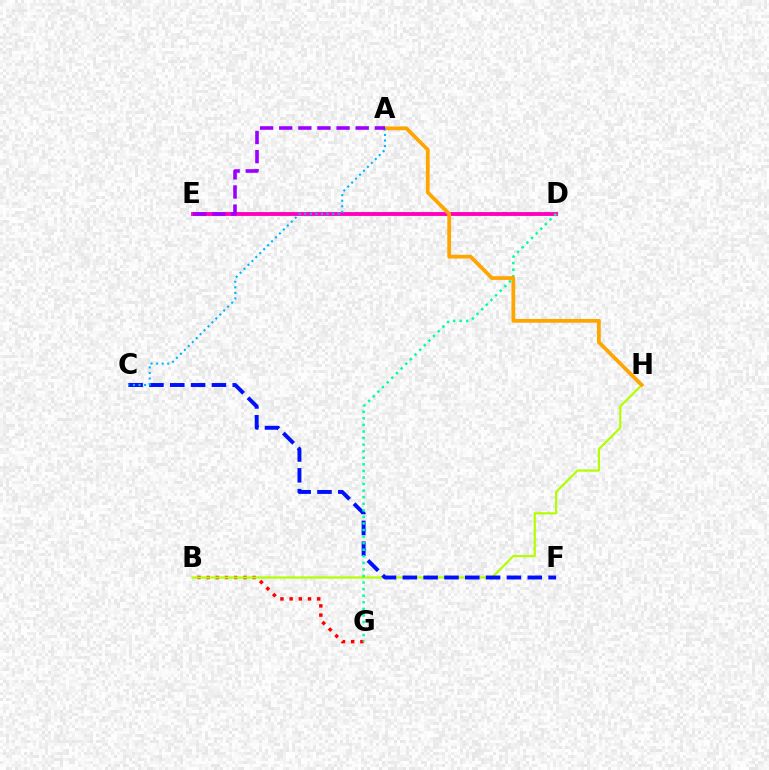{('B', 'G'): [{'color': '#ff0000', 'line_style': 'dotted', 'thickness': 2.49}], ('B', 'H'): [{'color': '#b3ff00', 'line_style': 'solid', 'thickness': 1.6}], ('D', 'E'): [{'color': '#08ff00', 'line_style': 'dashed', 'thickness': 1.54}, {'color': '#ff00bd', 'line_style': 'solid', 'thickness': 2.78}], ('C', 'F'): [{'color': '#0010ff', 'line_style': 'dashed', 'thickness': 2.83}], ('D', 'G'): [{'color': '#00ff9d', 'line_style': 'dotted', 'thickness': 1.78}], ('A', 'H'): [{'color': '#ffa500', 'line_style': 'solid', 'thickness': 2.7}], ('A', 'C'): [{'color': '#00b5ff', 'line_style': 'dotted', 'thickness': 1.51}], ('A', 'E'): [{'color': '#9b00ff', 'line_style': 'dashed', 'thickness': 2.6}]}